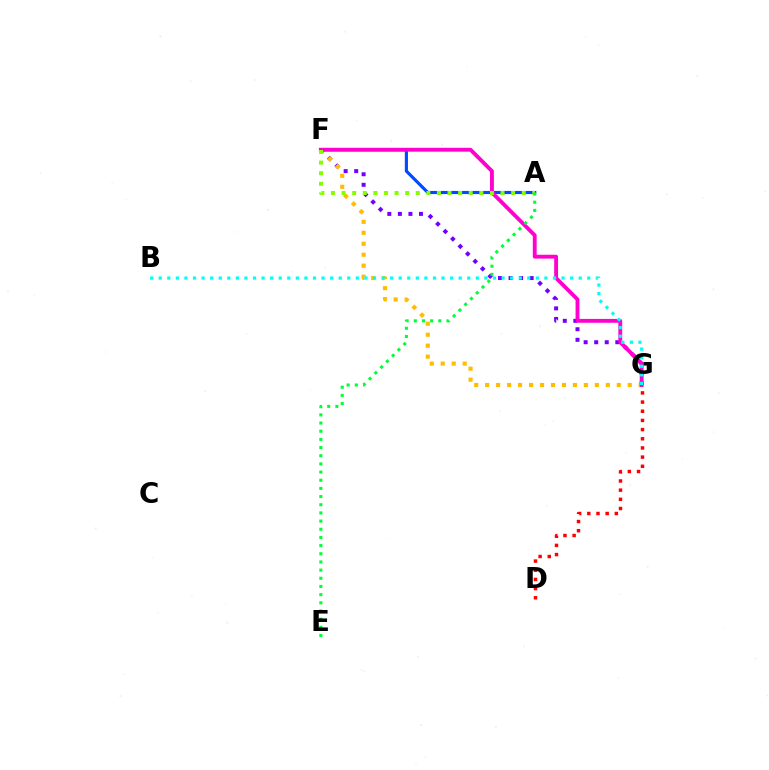{('F', 'G'): [{'color': '#7200ff', 'line_style': 'dotted', 'thickness': 2.87}, {'color': '#ffbd00', 'line_style': 'dotted', 'thickness': 2.98}, {'color': '#ff00cf', 'line_style': 'solid', 'thickness': 2.78}], ('A', 'F'): [{'color': '#004bff', 'line_style': 'solid', 'thickness': 2.26}, {'color': '#84ff00', 'line_style': 'dotted', 'thickness': 2.88}], ('B', 'G'): [{'color': '#00fff6', 'line_style': 'dotted', 'thickness': 2.33}], ('A', 'E'): [{'color': '#00ff39', 'line_style': 'dotted', 'thickness': 2.22}], ('D', 'G'): [{'color': '#ff0000', 'line_style': 'dotted', 'thickness': 2.49}]}